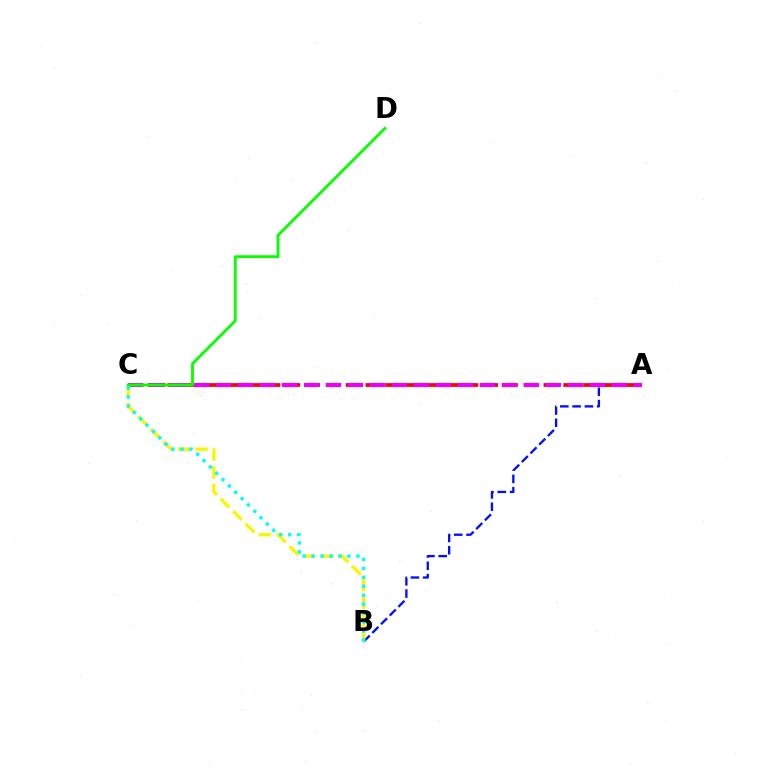{('A', 'B'): [{'color': '#0010ff', 'line_style': 'dashed', 'thickness': 1.67}], ('A', 'C'): [{'color': '#ff0000', 'line_style': 'dashed', 'thickness': 2.69}, {'color': '#ee00ff', 'line_style': 'dashed', 'thickness': 2.99}], ('B', 'C'): [{'color': '#fcf500', 'line_style': 'dashed', 'thickness': 2.4}, {'color': '#00fff6', 'line_style': 'dotted', 'thickness': 2.43}], ('C', 'D'): [{'color': '#08ff00', 'line_style': 'solid', 'thickness': 2.03}]}